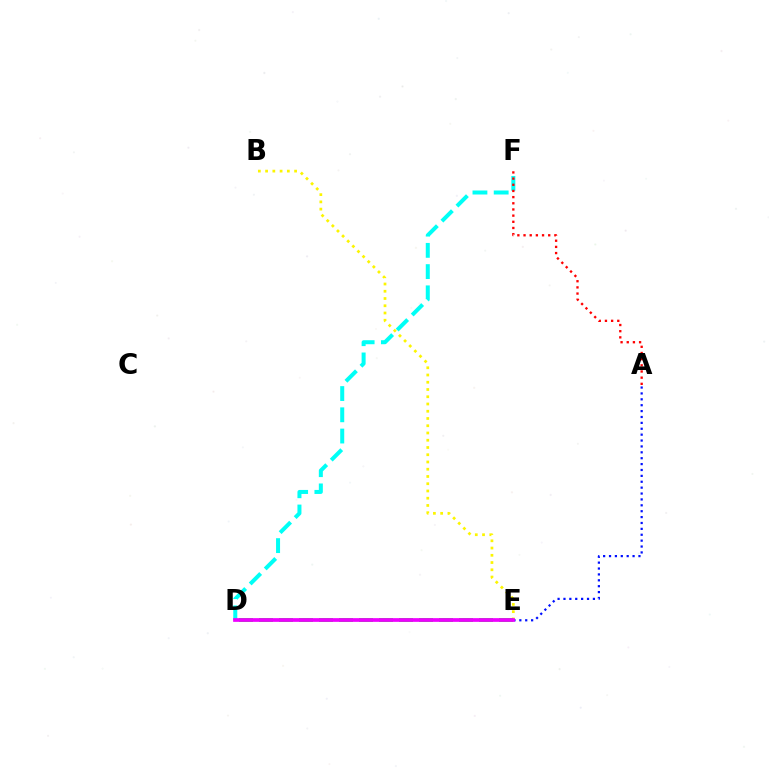{('D', 'F'): [{'color': '#00fff6', 'line_style': 'dashed', 'thickness': 2.89}], ('B', 'E'): [{'color': '#fcf500', 'line_style': 'dotted', 'thickness': 1.97}], ('D', 'E'): [{'color': '#08ff00', 'line_style': 'dashed', 'thickness': 2.72}, {'color': '#ee00ff', 'line_style': 'solid', 'thickness': 2.67}], ('A', 'F'): [{'color': '#ff0000', 'line_style': 'dotted', 'thickness': 1.68}], ('A', 'E'): [{'color': '#0010ff', 'line_style': 'dotted', 'thickness': 1.6}]}